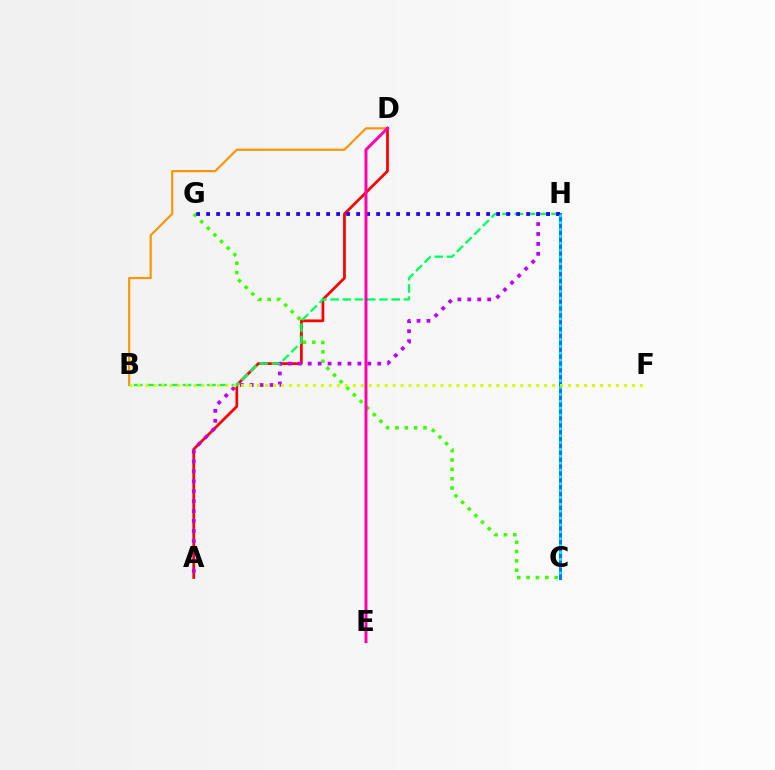{('C', 'G'): [{'color': '#3dff00', 'line_style': 'dotted', 'thickness': 2.54}], ('B', 'D'): [{'color': '#ff9400', 'line_style': 'solid', 'thickness': 1.56}], ('A', 'D'): [{'color': '#ff0000', 'line_style': 'solid', 'thickness': 1.98}], ('A', 'H'): [{'color': '#b900ff', 'line_style': 'dotted', 'thickness': 2.7}], ('B', 'H'): [{'color': '#00ff5c', 'line_style': 'dashed', 'thickness': 1.66}], ('C', 'H'): [{'color': '#0074ff', 'line_style': 'solid', 'thickness': 2.15}, {'color': '#00fff6', 'line_style': 'dotted', 'thickness': 1.87}], ('B', 'F'): [{'color': '#d1ff00', 'line_style': 'dotted', 'thickness': 2.17}], ('G', 'H'): [{'color': '#2500ff', 'line_style': 'dotted', 'thickness': 2.72}], ('D', 'E'): [{'color': '#ff00ac', 'line_style': 'solid', 'thickness': 2.15}]}